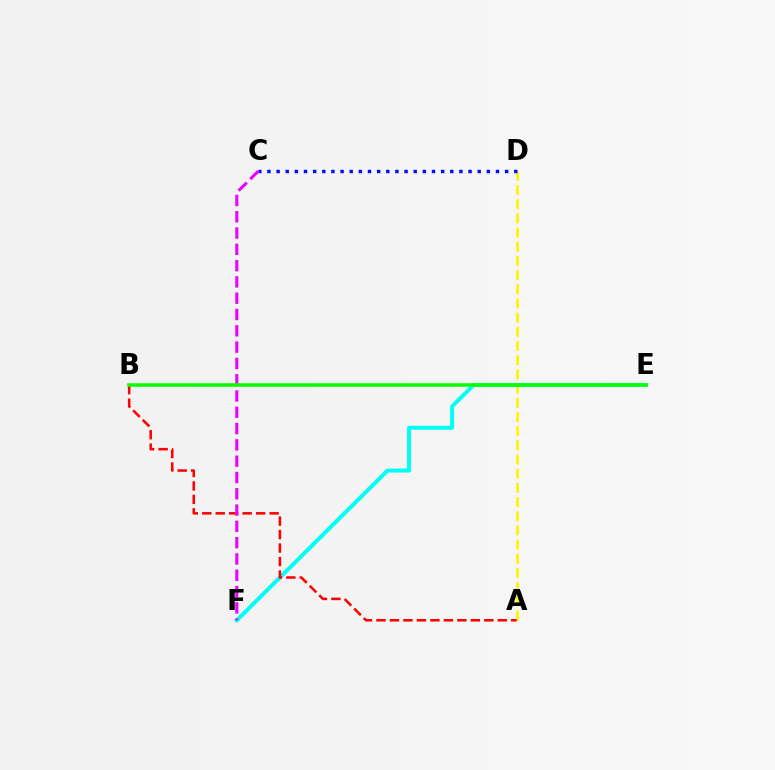{('A', 'D'): [{'color': '#fcf500', 'line_style': 'dashed', 'thickness': 1.93}], ('E', 'F'): [{'color': '#00fff6', 'line_style': 'solid', 'thickness': 2.88}], ('A', 'B'): [{'color': '#ff0000', 'line_style': 'dashed', 'thickness': 1.83}], ('C', 'D'): [{'color': '#0010ff', 'line_style': 'dotted', 'thickness': 2.48}], ('C', 'F'): [{'color': '#ee00ff', 'line_style': 'dashed', 'thickness': 2.21}], ('B', 'E'): [{'color': '#08ff00', 'line_style': 'solid', 'thickness': 2.54}]}